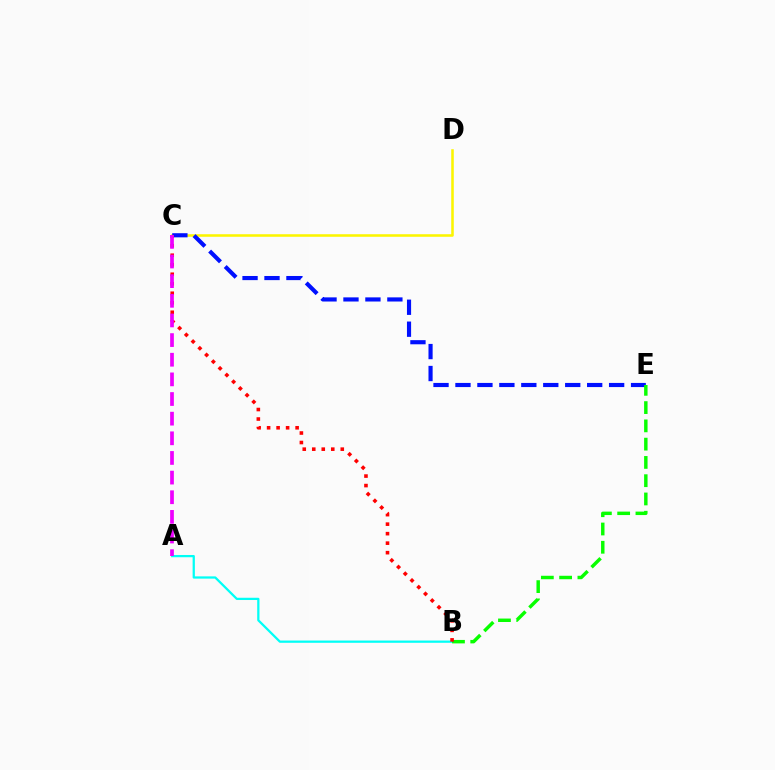{('C', 'D'): [{'color': '#fcf500', 'line_style': 'solid', 'thickness': 1.84}], ('A', 'B'): [{'color': '#00fff6', 'line_style': 'solid', 'thickness': 1.62}], ('C', 'E'): [{'color': '#0010ff', 'line_style': 'dashed', 'thickness': 2.98}], ('B', 'E'): [{'color': '#08ff00', 'line_style': 'dashed', 'thickness': 2.48}], ('B', 'C'): [{'color': '#ff0000', 'line_style': 'dotted', 'thickness': 2.58}], ('A', 'C'): [{'color': '#ee00ff', 'line_style': 'dashed', 'thickness': 2.67}]}